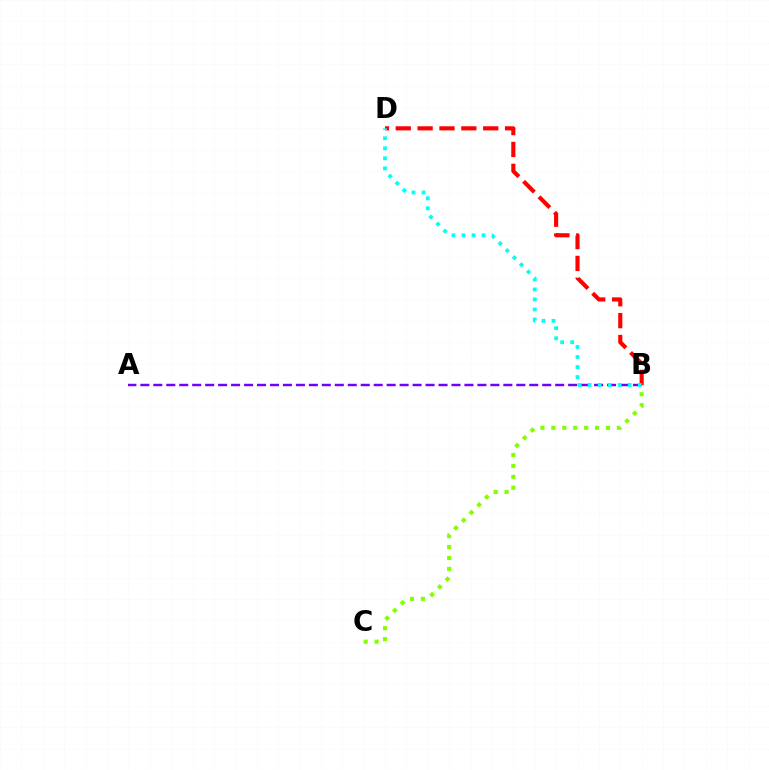{('B', 'C'): [{'color': '#84ff00', 'line_style': 'dotted', 'thickness': 2.97}], ('A', 'B'): [{'color': '#7200ff', 'line_style': 'dashed', 'thickness': 1.76}], ('B', 'D'): [{'color': '#ff0000', 'line_style': 'dashed', 'thickness': 2.97}, {'color': '#00fff6', 'line_style': 'dotted', 'thickness': 2.73}]}